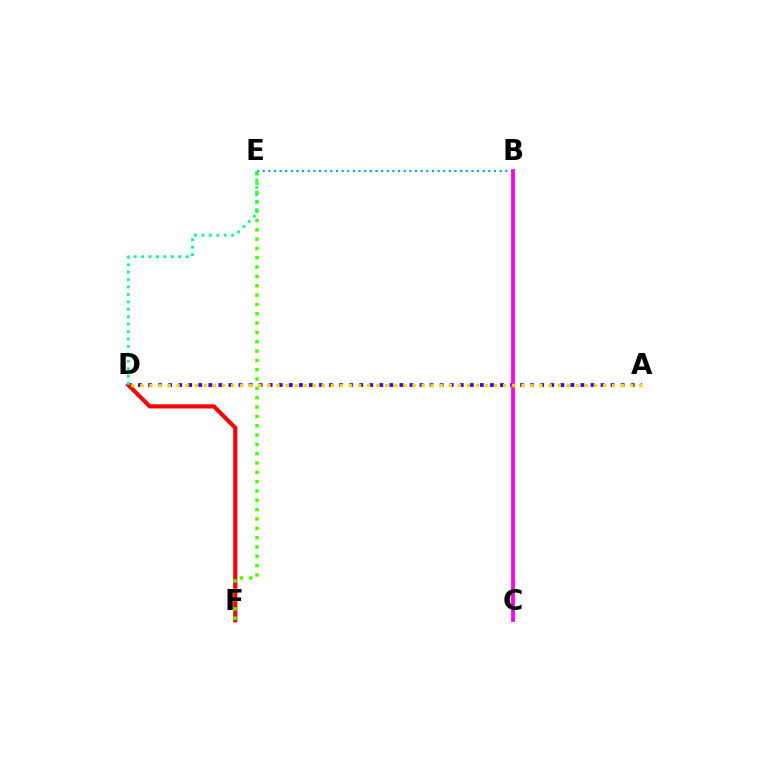{('A', 'D'): [{'color': '#3700ff', 'line_style': 'dotted', 'thickness': 2.73}, {'color': '#ffd500', 'line_style': 'dotted', 'thickness': 2.46}], ('D', 'F'): [{'color': '#ff0000', 'line_style': 'solid', 'thickness': 2.99}], ('B', 'E'): [{'color': '#009eff', 'line_style': 'dotted', 'thickness': 1.53}], ('E', 'F'): [{'color': '#4fff00', 'line_style': 'dotted', 'thickness': 2.53}], ('B', 'C'): [{'color': '#ff00ed', 'line_style': 'solid', 'thickness': 2.73}], ('D', 'E'): [{'color': '#00ff86', 'line_style': 'dotted', 'thickness': 2.02}]}